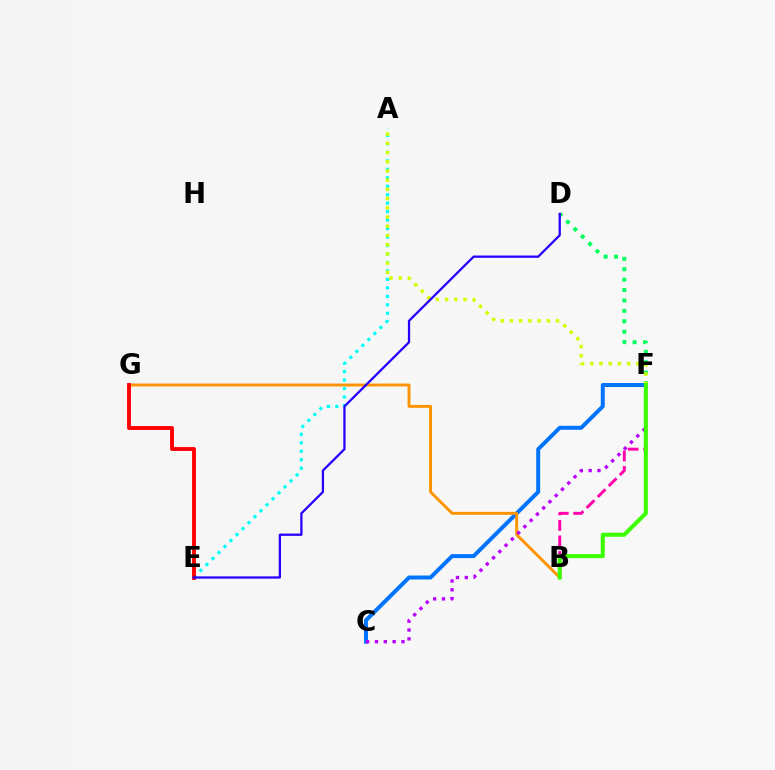{('C', 'F'): [{'color': '#0074ff', 'line_style': 'solid', 'thickness': 2.86}, {'color': '#b900ff', 'line_style': 'dotted', 'thickness': 2.4}], ('B', 'G'): [{'color': '#ff9400', 'line_style': 'solid', 'thickness': 2.1}], ('B', 'F'): [{'color': '#ff00ac', 'line_style': 'dashed', 'thickness': 2.11}, {'color': '#3dff00', 'line_style': 'solid', 'thickness': 2.94}], ('A', 'E'): [{'color': '#00fff6', 'line_style': 'dotted', 'thickness': 2.3}], ('D', 'F'): [{'color': '#00ff5c', 'line_style': 'dotted', 'thickness': 2.83}], ('A', 'F'): [{'color': '#d1ff00', 'line_style': 'dotted', 'thickness': 2.5}], ('E', 'G'): [{'color': '#ff0000', 'line_style': 'solid', 'thickness': 2.79}], ('D', 'E'): [{'color': '#2500ff', 'line_style': 'solid', 'thickness': 1.63}]}